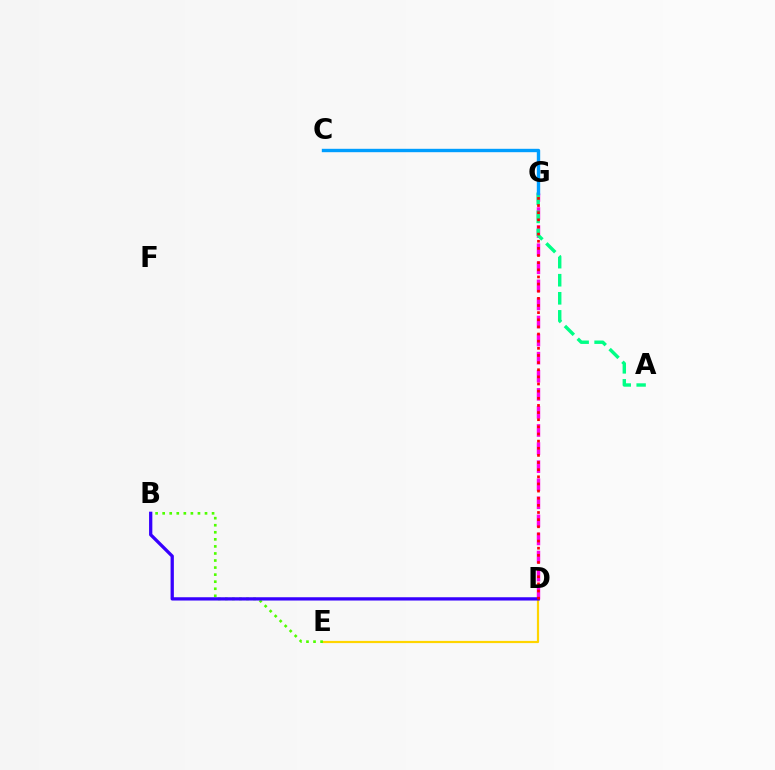{('D', 'E'): [{'color': '#ffd500', 'line_style': 'solid', 'thickness': 1.58}], ('B', 'E'): [{'color': '#4fff00', 'line_style': 'dotted', 'thickness': 1.92}], ('D', 'G'): [{'color': '#ff00ed', 'line_style': 'dashed', 'thickness': 2.46}, {'color': '#ff0000', 'line_style': 'dotted', 'thickness': 1.94}], ('B', 'D'): [{'color': '#3700ff', 'line_style': 'solid', 'thickness': 2.36}], ('A', 'G'): [{'color': '#00ff86', 'line_style': 'dashed', 'thickness': 2.46}], ('C', 'G'): [{'color': '#009eff', 'line_style': 'solid', 'thickness': 2.44}]}